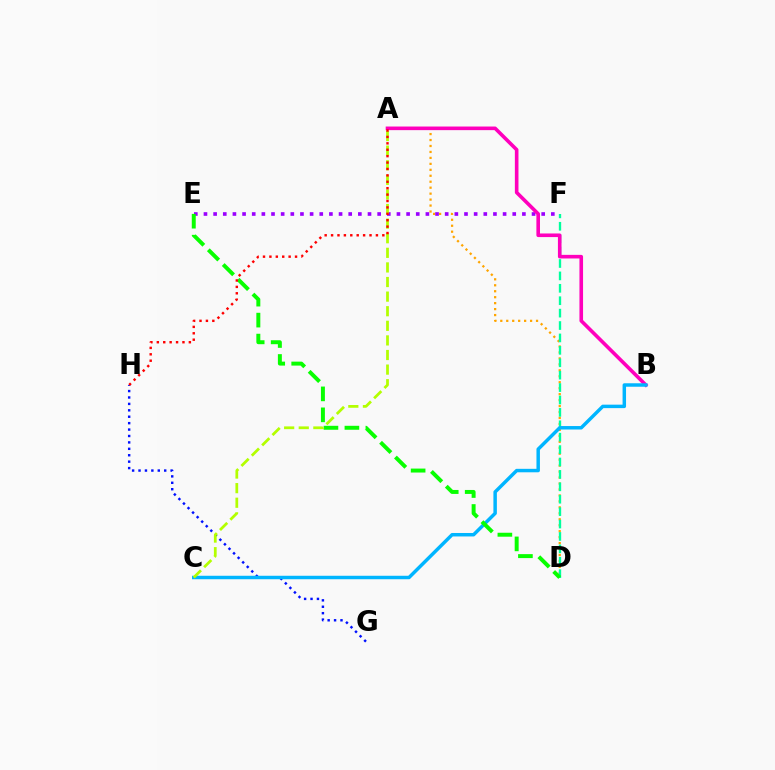{('A', 'D'): [{'color': '#ffa500', 'line_style': 'dotted', 'thickness': 1.62}], ('D', 'F'): [{'color': '#00ff9d', 'line_style': 'dashed', 'thickness': 1.69}], ('E', 'F'): [{'color': '#9b00ff', 'line_style': 'dotted', 'thickness': 2.62}], ('A', 'B'): [{'color': '#ff00bd', 'line_style': 'solid', 'thickness': 2.6}], ('G', 'H'): [{'color': '#0010ff', 'line_style': 'dotted', 'thickness': 1.74}], ('B', 'C'): [{'color': '#00b5ff', 'line_style': 'solid', 'thickness': 2.5}], ('D', 'E'): [{'color': '#08ff00', 'line_style': 'dashed', 'thickness': 2.85}], ('A', 'C'): [{'color': '#b3ff00', 'line_style': 'dashed', 'thickness': 1.98}], ('A', 'H'): [{'color': '#ff0000', 'line_style': 'dotted', 'thickness': 1.74}]}